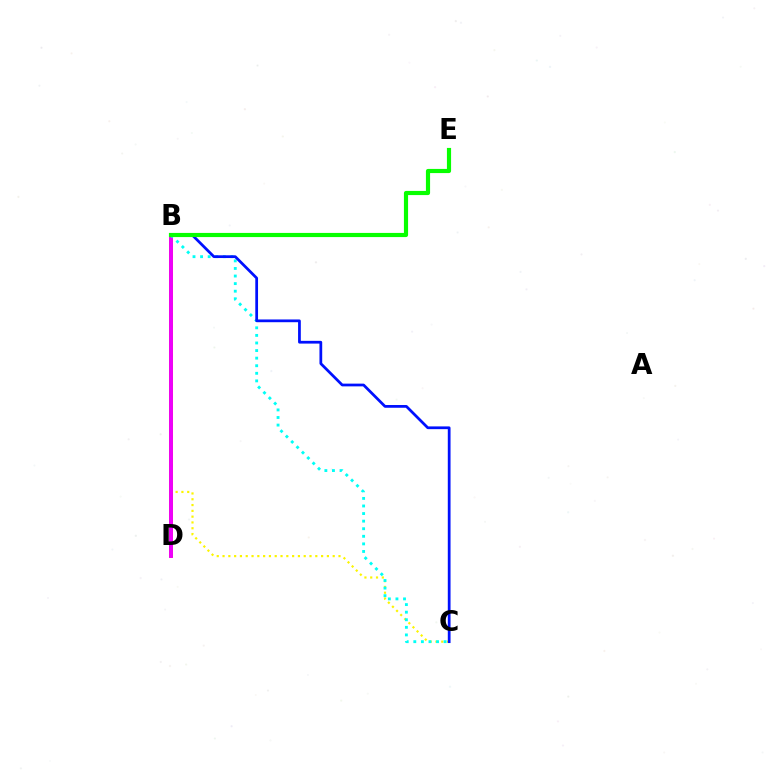{('B', 'D'): [{'color': '#ff0000', 'line_style': 'solid', 'thickness': 2.55}, {'color': '#ee00ff', 'line_style': 'solid', 'thickness': 2.75}], ('B', 'C'): [{'color': '#fcf500', 'line_style': 'dotted', 'thickness': 1.58}, {'color': '#00fff6', 'line_style': 'dotted', 'thickness': 2.06}, {'color': '#0010ff', 'line_style': 'solid', 'thickness': 1.98}], ('B', 'E'): [{'color': '#08ff00', 'line_style': 'solid', 'thickness': 2.99}]}